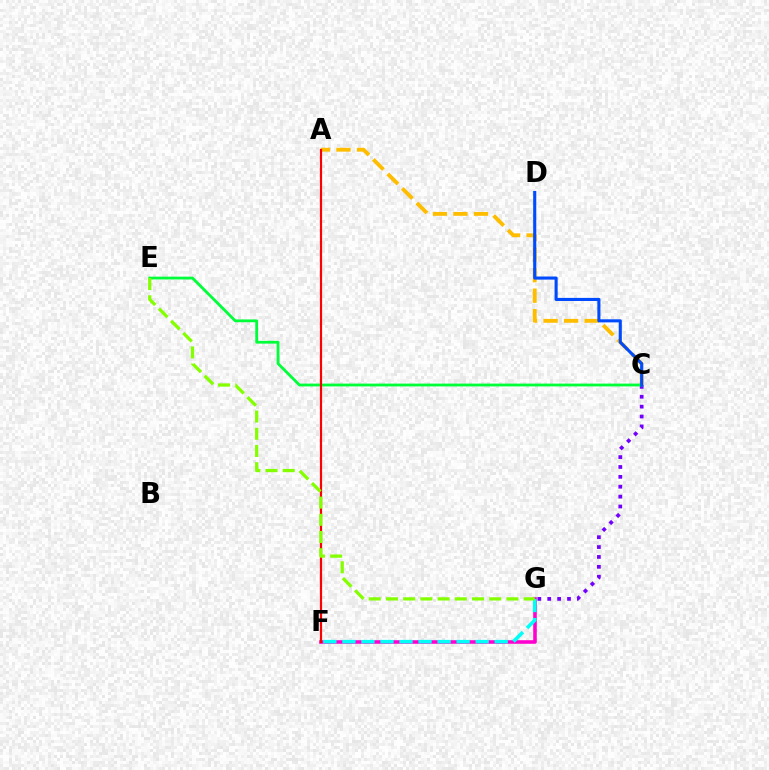{('A', 'C'): [{'color': '#ffbd00', 'line_style': 'dashed', 'thickness': 2.79}], ('C', 'G'): [{'color': '#7200ff', 'line_style': 'dotted', 'thickness': 2.69}], ('F', 'G'): [{'color': '#ff00cf', 'line_style': 'solid', 'thickness': 2.57}, {'color': '#00fff6', 'line_style': 'dashed', 'thickness': 2.59}], ('C', 'E'): [{'color': '#00ff39', 'line_style': 'solid', 'thickness': 2.01}], ('A', 'F'): [{'color': '#ff0000', 'line_style': 'solid', 'thickness': 1.58}], ('E', 'G'): [{'color': '#84ff00', 'line_style': 'dashed', 'thickness': 2.34}], ('C', 'D'): [{'color': '#004bff', 'line_style': 'solid', 'thickness': 2.23}]}